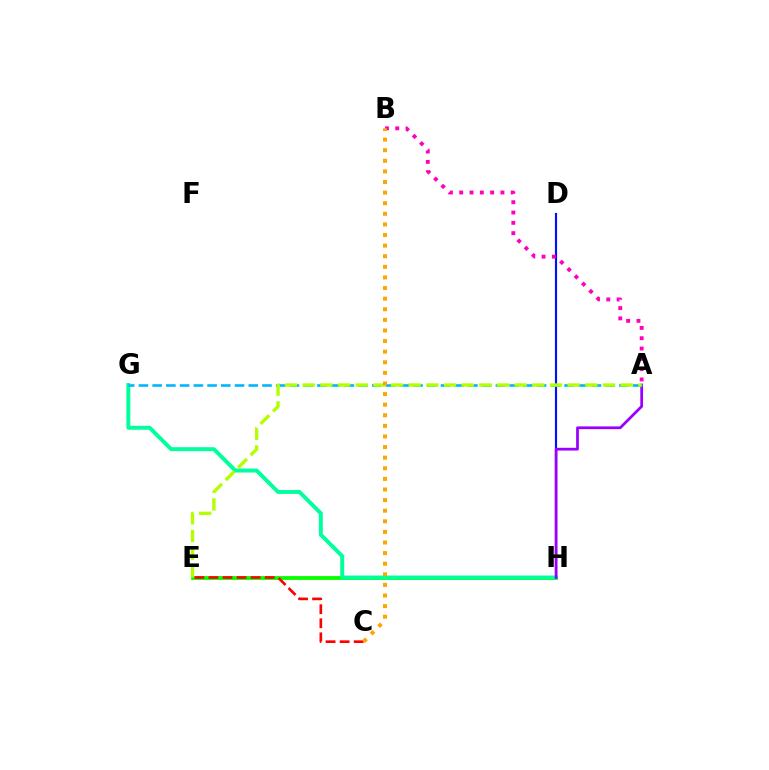{('D', 'H'): [{'color': '#0010ff', 'line_style': 'solid', 'thickness': 1.55}], ('E', 'H'): [{'color': '#08ff00', 'line_style': 'solid', 'thickness': 2.76}], ('G', 'H'): [{'color': '#00ff9d', 'line_style': 'solid', 'thickness': 2.83}], ('A', 'H'): [{'color': '#9b00ff', 'line_style': 'solid', 'thickness': 1.98}], ('C', 'E'): [{'color': '#ff0000', 'line_style': 'dashed', 'thickness': 1.91}], ('A', 'G'): [{'color': '#00b5ff', 'line_style': 'dashed', 'thickness': 1.87}], ('A', 'B'): [{'color': '#ff00bd', 'line_style': 'dotted', 'thickness': 2.8}], ('A', 'E'): [{'color': '#b3ff00', 'line_style': 'dashed', 'thickness': 2.4}], ('B', 'C'): [{'color': '#ffa500', 'line_style': 'dotted', 'thickness': 2.88}]}